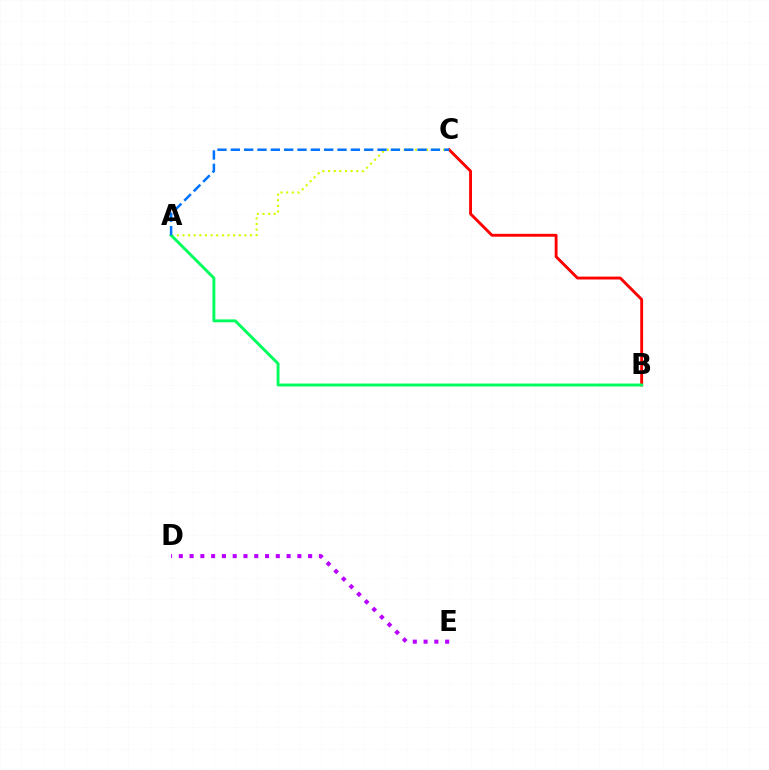{('B', 'C'): [{'color': '#ff0000', 'line_style': 'solid', 'thickness': 2.07}], ('D', 'E'): [{'color': '#b900ff', 'line_style': 'dotted', 'thickness': 2.93}], ('A', 'C'): [{'color': '#d1ff00', 'line_style': 'dotted', 'thickness': 1.53}, {'color': '#0074ff', 'line_style': 'dashed', 'thickness': 1.81}], ('A', 'B'): [{'color': '#00ff5c', 'line_style': 'solid', 'thickness': 2.08}]}